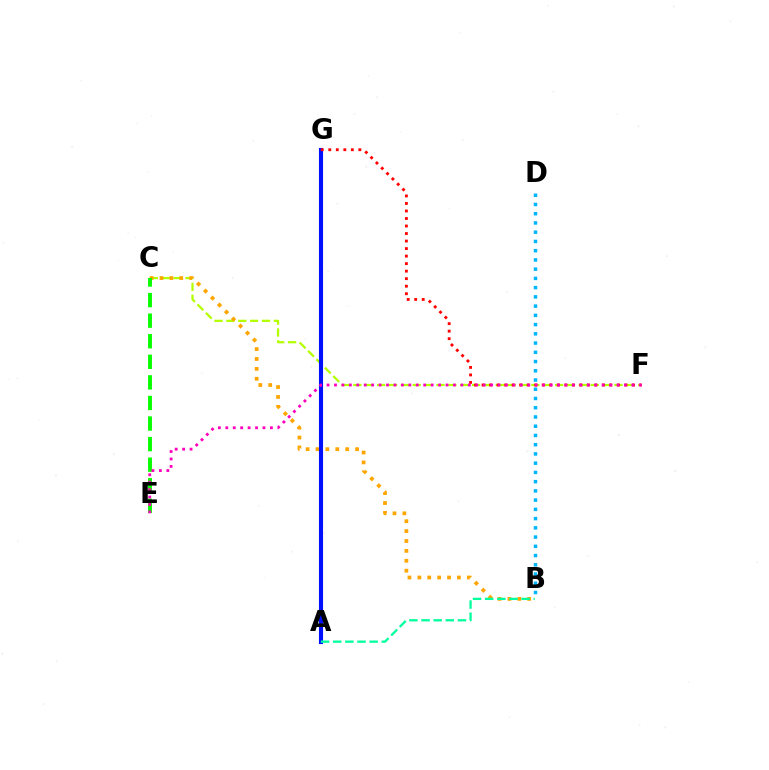{('B', 'D'): [{'color': '#00b5ff', 'line_style': 'dotted', 'thickness': 2.51}], ('C', 'F'): [{'color': '#b3ff00', 'line_style': 'dashed', 'thickness': 1.61}], ('A', 'G'): [{'color': '#9b00ff', 'line_style': 'dotted', 'thickness': 2.11}, {'color': '#0010ff', 'line_style': 'solid', 'thickness': 2.95}], ('B', 'C'): [{'color': '#ffa500', 'line_style': 'dotted', 'thickness': 2.69}], ('C', 'E'): [{'color': '#08ff00', 'line_style': 'dashed', 'thickness': 2.79}], ('F', 'G'): [{'color': '#ff0000', 'line_style': 'dotted', 'thickness': 2.04}], ('E', 'F'): [{'color': '#ff00bd', 'line_style': 'dotted', 'thickness': 2.02}], ('A', 'B'): [{'color': '#00ff9d', 'line_style': 'dashed', 'thickness': 1.65}]}